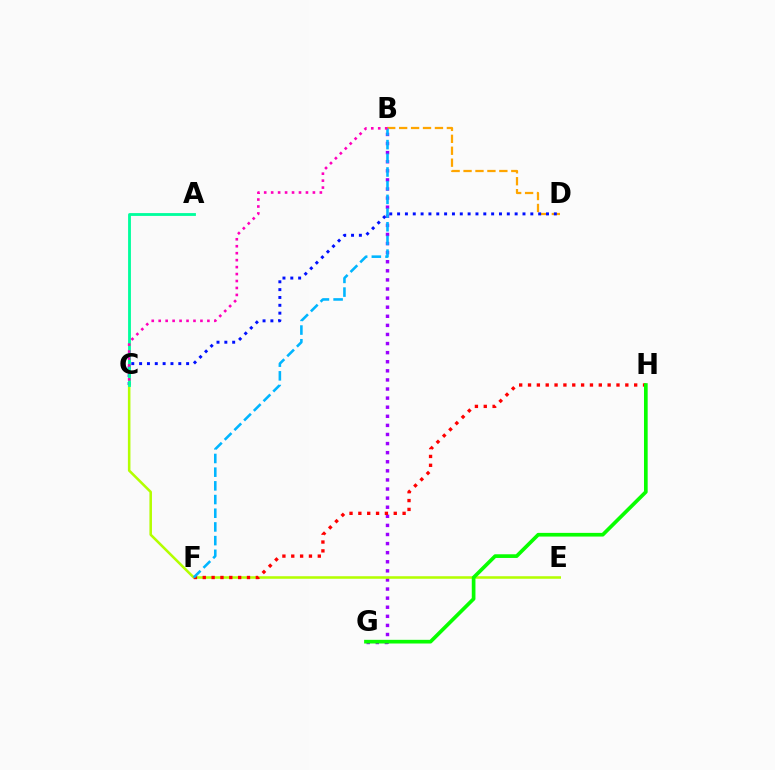{('B', 'D'): [{'color': '#ffa500', 'line_style': 'dashed', 'thickness': 1.62}], ('B', 'G'): [{'color': '#9b00ff', 'line_style': 'dotted', 'thickness': 2.47}], ('C', 'E'): [{'color': '#b3ff00', 'line_style': 'solid', 'thickness': 1.83}], ('F', 'H'): [{'color': '#ff0000', 'line_style': 'dotted', 'thickness': 2.4}], ('G', 'H'): [{'color': '#08ff00', 'line_style': 'solid', 'thickness': 2.65}], ('B', 'F'): [{'color': '#00b5ff', 'line_style': 'dashed', 'thickness': 1.86}], ('C', 'D'): [{'color': '#0010ff', 'line_style': 'dotted', 'thickness': 2.13}], ('A', 'C'): [{'color': '#00ff9d', 'line_style': 'solid', 'thickness': 2.04}], ('B', 'C'): [{'color': '#ff00bd', 'line_style': 'dotted', 'thickness': 1.89}]}